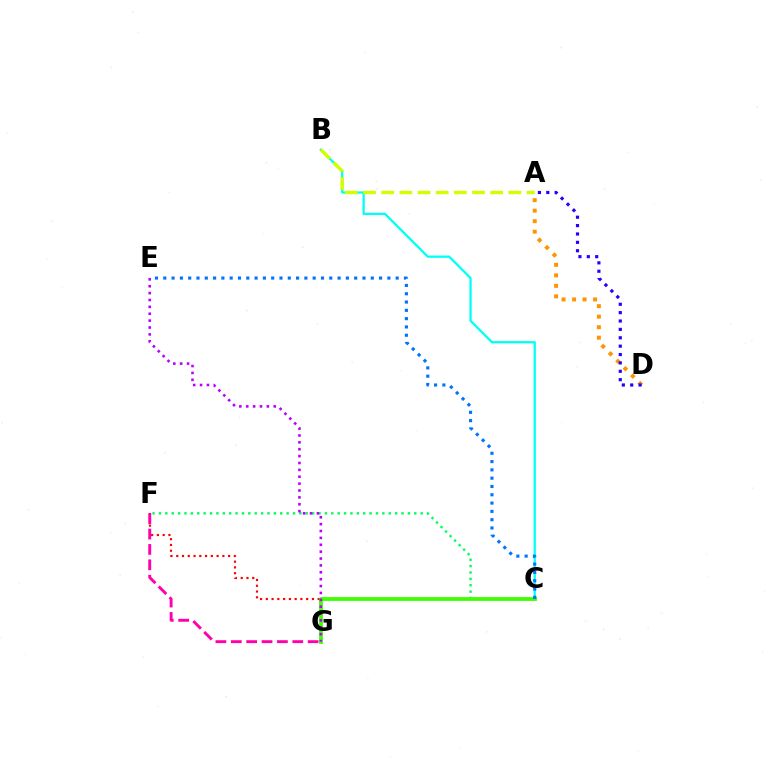{('C', 'F'): [{'color': '#ff0000', 'line_style': 'dotted', 'thickness': 1.57}, {'color': '#00ff5c', 'line_style': 'dotted', 'thickness': 1.73}], ('B', 'C'): [{'color': '#00fff6', 'line_style': 'solid', 'thickness': 1.63}], ('A', 'D'): [{'color': '#ff9400', 'line_style': 'dotted', 'thickness': 2.86}, {'color': '#2500ff', 'line_style': 'dotted', 'thickness': 2.28}], ('F', 'G'): [{'color': '#ff00ac', 'line_style': 'dashed', 'thickness': 2.09}], ('C', 'G'): [{'color': '#3dff00', 'line_style': 'solid', 'thickness': 2.72}], ('E', 'G'): [{'color': '#b900ff', 'line_style': 'dotted', 'thickness': 1.87}], ('A', 'B'): [{'color': '#d1ff00', 'line_style': 'dashed', 'thickness': 2.47}], ('C', 'E'): [{'color': '#0074ff', 'line_style': 'dotted', 'thickness': 2.26}]}